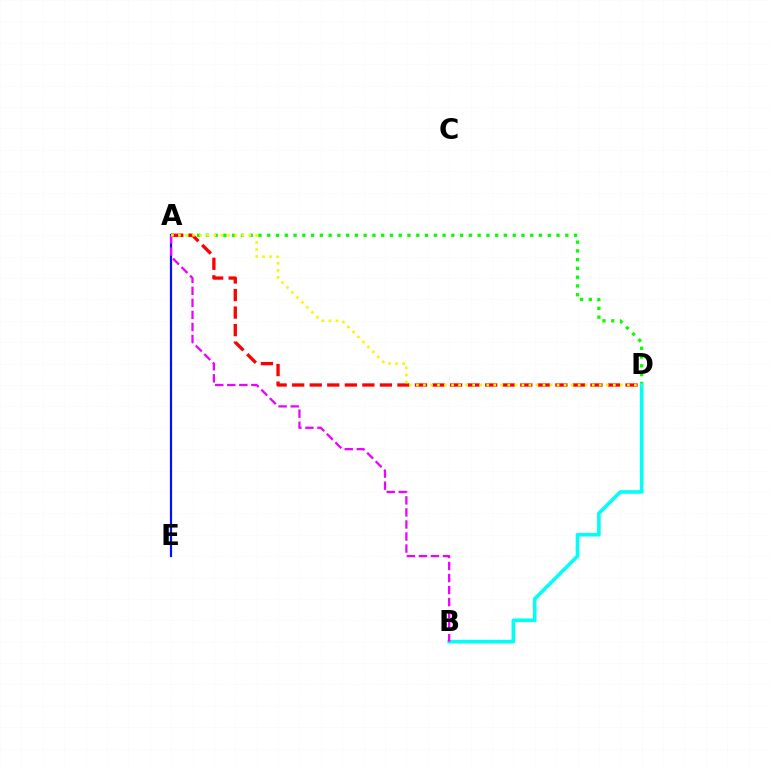{('A', 'D'): [{'color': '#08ff00', 'line_style': 'dotted', 'thickness': 2.38}, {'color': '#ff0000', 'line_style': 'dashed', 'thickness': 2.38}, {'color': '#fcf500', 'line_style': 'dotted', 'thickness': 1.91}], ('A', 'E'): [{'color': '#0010ff', 'line_style': 'solid', 'thickness': 1.59}], ('B', 'D'): [{'color': '#00fff6', 'line_style': 'solid', 'thickness': 2.59}], ('A', 'B'): [{'color': '#ee00ff', 'line_style': 'dashed', 'thickness': 1.64}]}